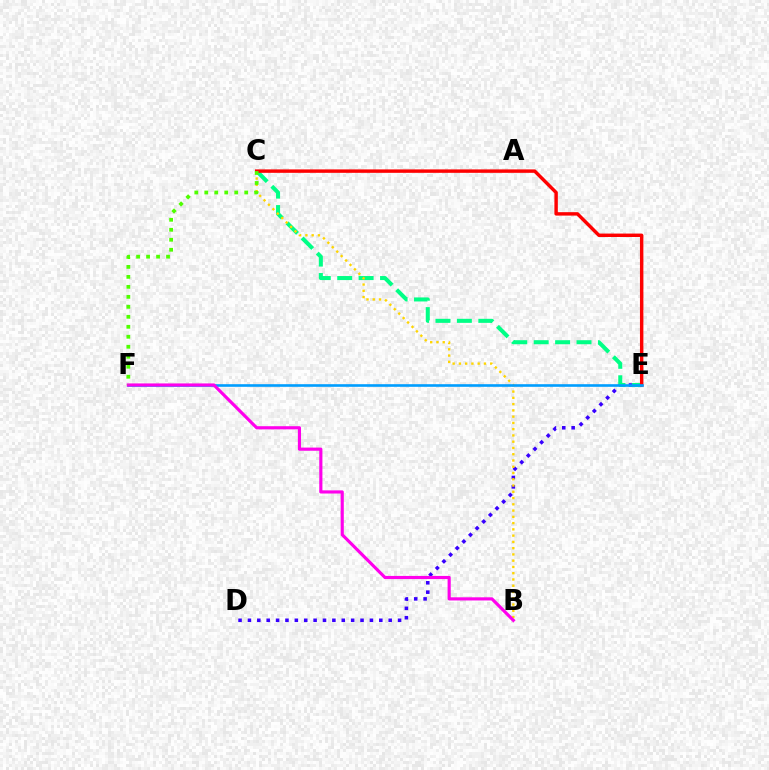{('D', 'E'): [{'color': '#3700ff', 'line_style': 'dotted', 'thickness': 2.55}], ('C', 'E'): [{'color': '#00ff86', 'line_style': 'dashed', 'thickness': 2.91}, {'color': '#ff0000', 'line_style': 'solid', 'thickness': 2.47}], ('B', 'C'): [{'color': '#ffd500', 'line_style': 'dotted', 'thickness': 1.7}], ('E', 'F'): [{'color': '#009eff', 'line_style': 'solid', 'thickness': 1.89}], ('B', 'F'): [{'color': '#ff00ed', 'line_style': 'solid', 'thickness': 2.27}], ('C', 'F'): [{'color': '#4fff00', 'line_style': 'dotted', 'thickness': 2.71}]}